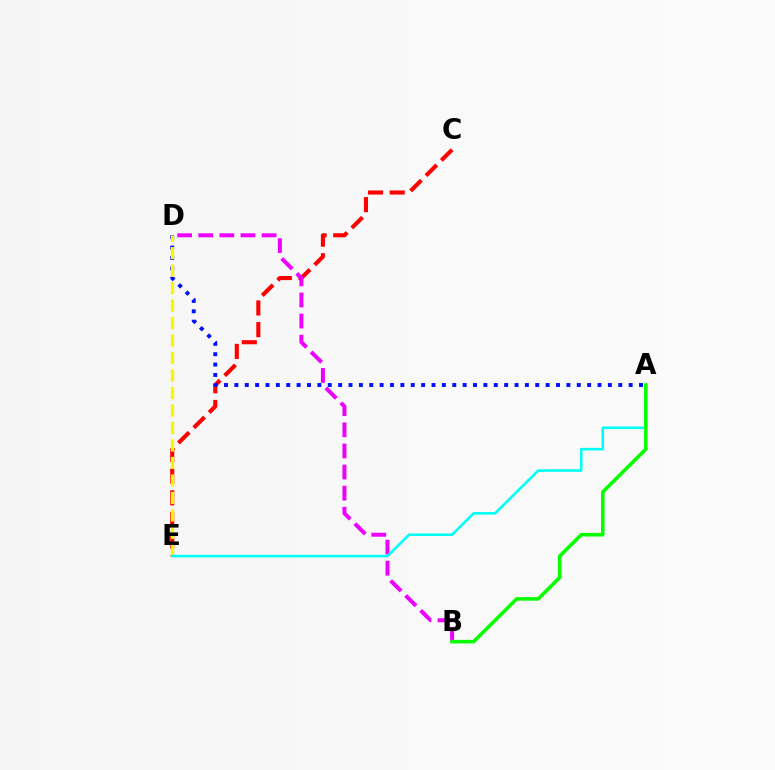{('C', 'E'): [{'color': '#ff0000', 'line_style': 'dashed', 'thickness': 2.94}], ('A', 'D'): [{'color': '#0010ff', 'line_style': 'dotted', 'thickness': 2.82}], ('D', 'E'): [{'color': '#fcf500', 'line_style': 'dashed', 'thickness': 2.38}], ('B', 'D'): [{'color': '#ee00ff', 'line_style': 'dashed', 'thickness': 2.87}], ('A', 'E'): [{'color': '#00fff6', 'line_style': 'solid', 'thickness': 1.86}], ('A', 'B'): [{'color': '#08ff00', 'line_style': 'solid', 'thickness': 2.58}]}